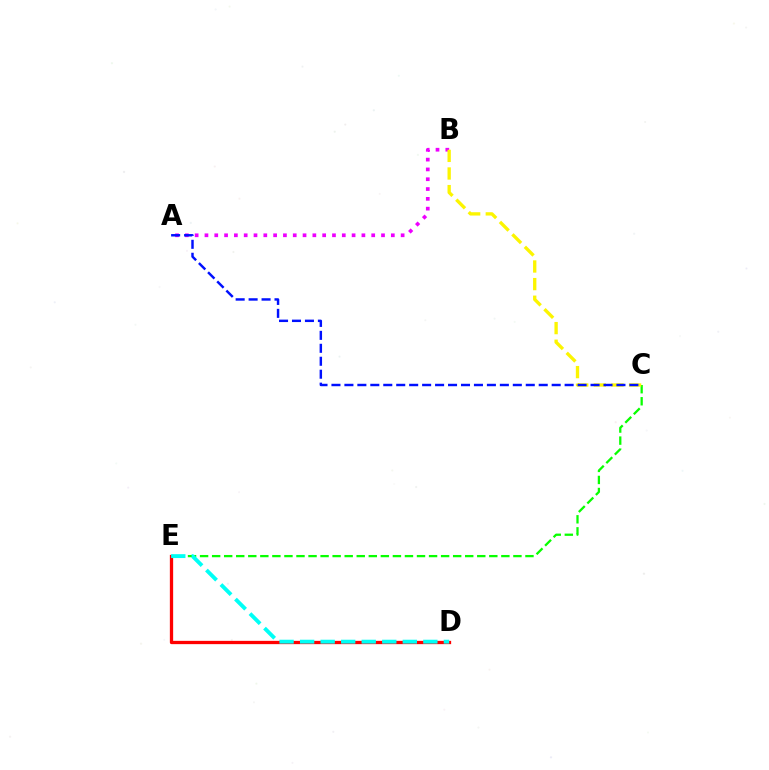{('C', 'E'): [{'color': '#08ff00', 'line_style': 'dashed', 'thickness': 1.64}], ('A', 'B'): [{'color': '#ee00ff', 'line_style': 'dotted', 'thickness': 2.67}], ('D', 'E'): [{'color': '#ff0000', 'line_style': 'solid', 'thickness': 2.37}, {'color': '#00fff6', 'line_style': 'dashed', 'thickness': 2.79}], ('B', 'C'): [{'color': '#fcf500', 'line_style': 'dashed', 'thickness': 2.39}], ('A', 'C'): [{'color': '#0010ff', 'line_style': 'dashed', 'thickness': 1.76}]}